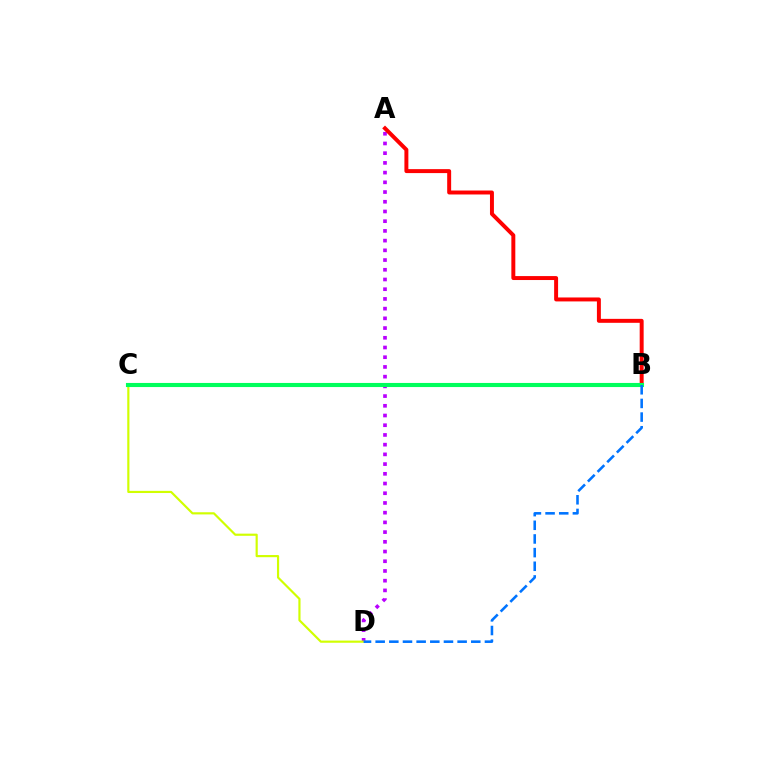{('A', 'D'): [{'color': '#b900ff', 'line_style': 'dotted', 'thickness': 2.64}], ('A', 'B'): [{'color': '#ff0000', 'line_style': 'solid', 'thickness': 2.85}], ('C', 'D'): [{'color': '#d1ff00', 'line_style': 'solid', 'thickness': 1.56}], ('B', 'C'): [{'color': '#00ff5c', 'line_style': 'solid', 'thickness': 2.95}], ('B', 'D'): [{'color': '#0074ff', 'line_style': 'dashed', 'thickness': 1.86}]}